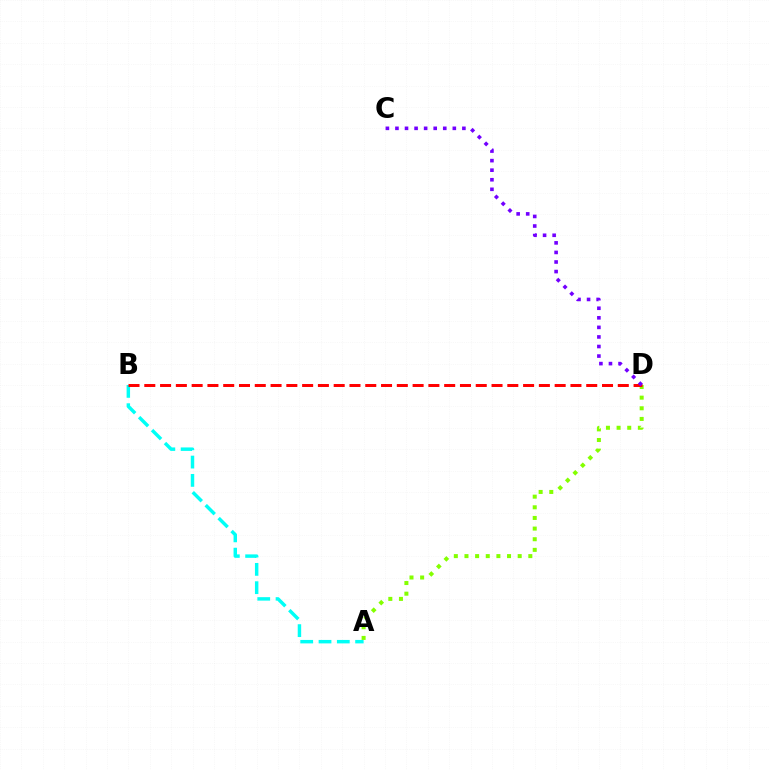{('A', 'B'): [{'color': '#00fff6', 'line_style': 'dashed', 'thickness': 2.49}], ('A', 'D'): [{'color': '#84ff00', 'line_style': 'dotted', 'thickness': 2.89}], ('B', 'D'): [{'color': '#ff0000', 'line_style': 'dashed', 'thickness': 2.14}], ('C', 'D'): [{'color': '#7200ff', 'line_style': 'dotted', 'thickness': 2.6}]}